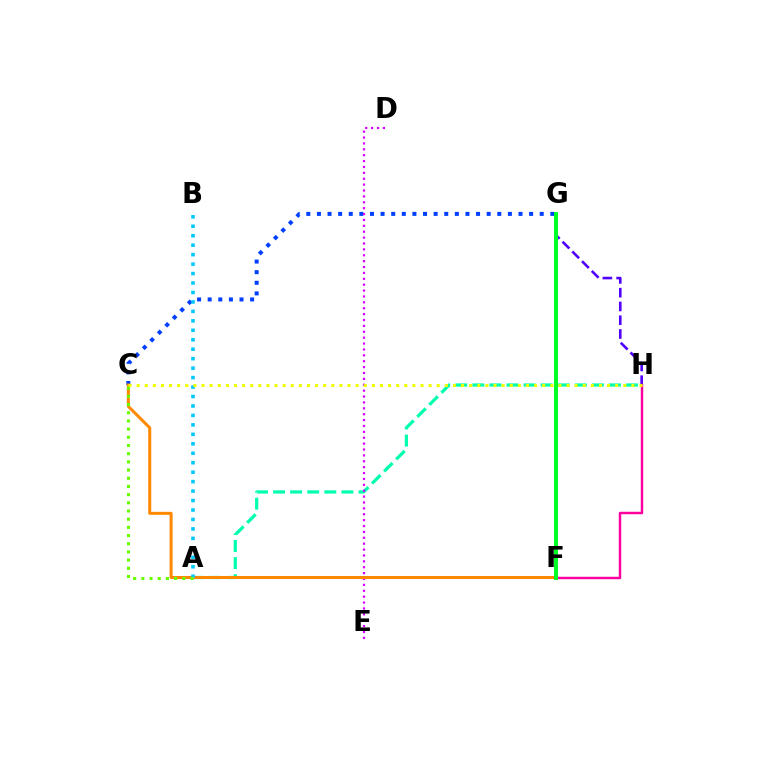{('C', 'G'): [{'color': '#003fff', 'line_style': 'dotted', 'thickness': 2.88}], ('G', 'H'): [{'color': '#4f00ff', 'line_style': 'dashed', 'thickness': 1.87}], ('A', 'H'): [{'color': '#00ffaf', 'line_style': 'dashed', 'thickness': 2.32}], ('D', 'E'): [{'color': '#d600ff', 'line_style': 'dotted', 'thickness': 1.6}], ('F', 'G'): [{'color': '#ff0000', 'line_style': 'solid', 'thickness': 1.73}, {'color': '#00ff27', 'line_style': 'solid', 'thickness': 2.87}], ('F', 'H'): [{'color': '#ff00a0', 'line_style': 'solid', 'thickness': 1.76}], ('C', 'F'): [{'color': '#ff8800', 'line_style': 'solid', 'thickness': 2.17}], ('A', 'B'): [{'color': '#00c7ff', 'line_style': 'dotted', 'thickness': 2.57}], ('A', 'C'): [{'color': '#66ff00', 'line_style': 'dotted', 'thickness': 2.22}], ('C', 'H'): [{'color': '#eeff00', 'line_style': 'dotted', 'thickness': 2.2}]}